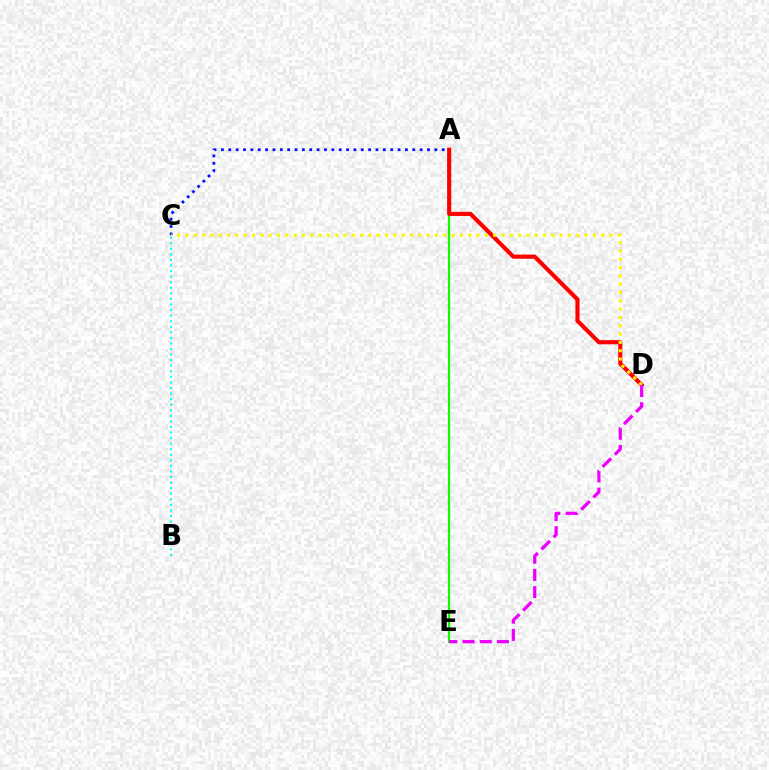{('A', 'C'): [{'color': '#0010ff', 'line_style': 'dotted', 'thickness': 2.0}], ('A', 'E'): [{'color': '#08ff00', 'line_style': 'solid', 'thickness': 1.58}], ('A', 'D'): [{'color': '#ff0000', 'line_style': 'solid', 'thickness': 2.98}], ('C', 'D'): [{'color': '#fcf500', 'line_style': 'dotted', 'thickness': 2.26}], ('D', 'E'): [{'color': '#ee00ff', 'line_style': 'dashed', 'thickness': 2.34}], ('B', 'C'): [{'color': '#00fff6', 'line_style': 'dotted', 'thickness': 1.51}]}